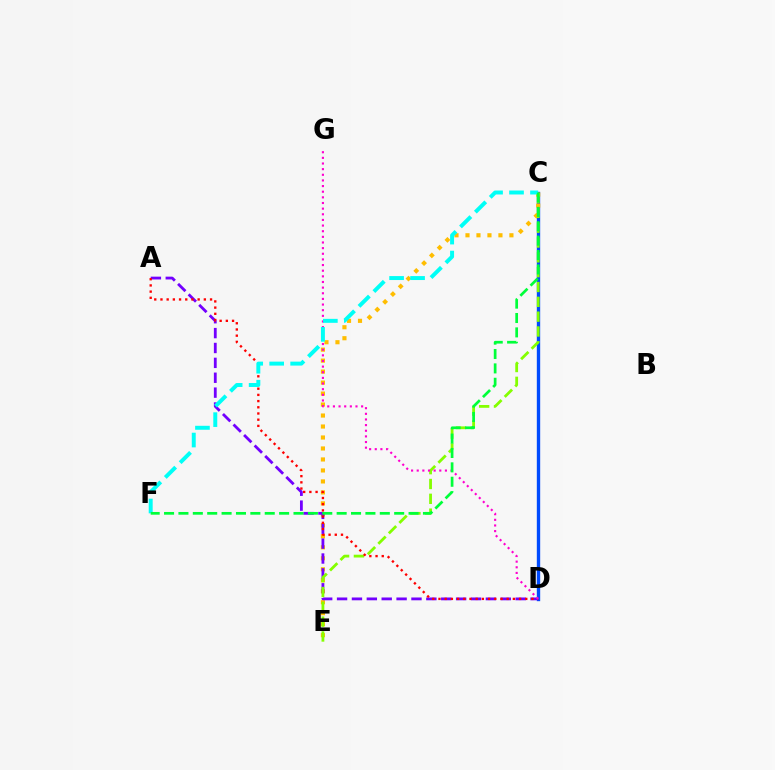{('C', 'D'): [{'color': '#004bff', 'line_style': 'solid', 'thickness': 2.42}], ('C', 'E'): [{'color': '#ffbd00', 'line_style': 'dotted', 'thickness': 2.98}, {'color': '#84ff00', 'line_style': 'dashed', 'thickness': 2.01}], ('A', 'D'): [{'color': '#7200ff', 'line_style': 'dashed', 'thickness': 2.02}, {'color': '#ff0000', 'line_style': 'dotted', 'thickness': 1.68}], ('D', 'G'): [{'color': '#ff00cf', 'line_style': 'dotted', 'thickness': 1.53}], ('C', 'F'): [{'color': '#00fff6', 'line_style': 'dashed', 'thickness': 2.85}, {'color': '#00ff39', 'line_style': 'dashed', 'thickness': 1.95}]}